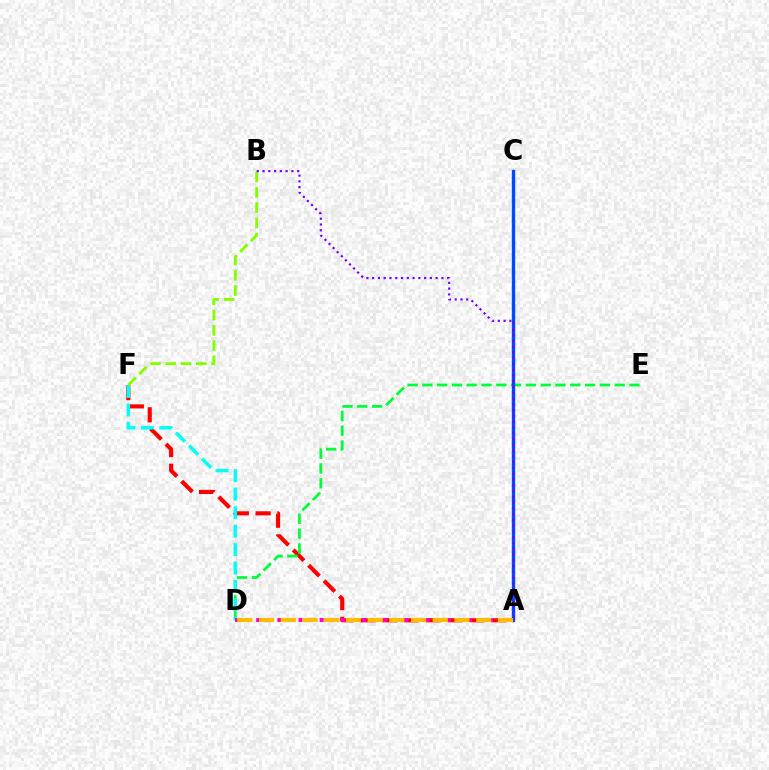{('A', 'F'): [{'color': '#ff0000', 'line_style': 'dashed', 'thickness': 2.96}], ('D', 'E'): [{'color': '#00ff39', 'line_style': 'dashed', 'thickness': 2.01}], ('A', 'C'): [{'color': '#004bff', 'line_style': 'solid', 'thickness': 2.44}], ('D', 'F'): [{'color': '#00fff6', 'line_style': 'dashed', 'thickness': 2.51}], ('B', 'F'): [{'color': '#84ff00', 'line_style': 'dashed', 'thickness': 2.08}], ('A', 'D'): [{'color': '#ff00cf', 'line_style': 'dotted', 'thickness': 2.88}, {'color': '#ffbd00', 'line_style': 'dashed', 'thickness': 2.95}], ('A', 'B'): [{'color': '#7200ff', 'line_style': 'dotted', 'thickness': 1.57}]}